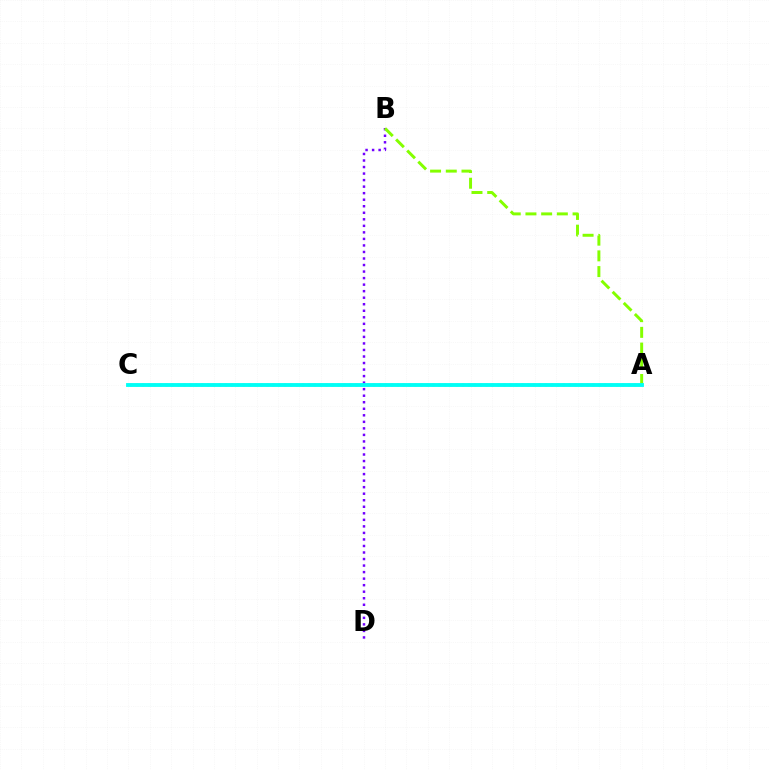{('B', 'D'): [{'color': '#7200ff', 'line_style': 'dotted', 'thickness': 1.78}], ('A', 'C'): [{'color': '#ff0000', 'line_style': 'dotted', 'thickness': 1.61}, {'color': '#00fff6', 'line_style': 'solid', 'thickness': 2.77}], ('A', 'B'): [{'color': '#84ff00', 'line_style': 'dashed', 'thickness': 2.13}]}